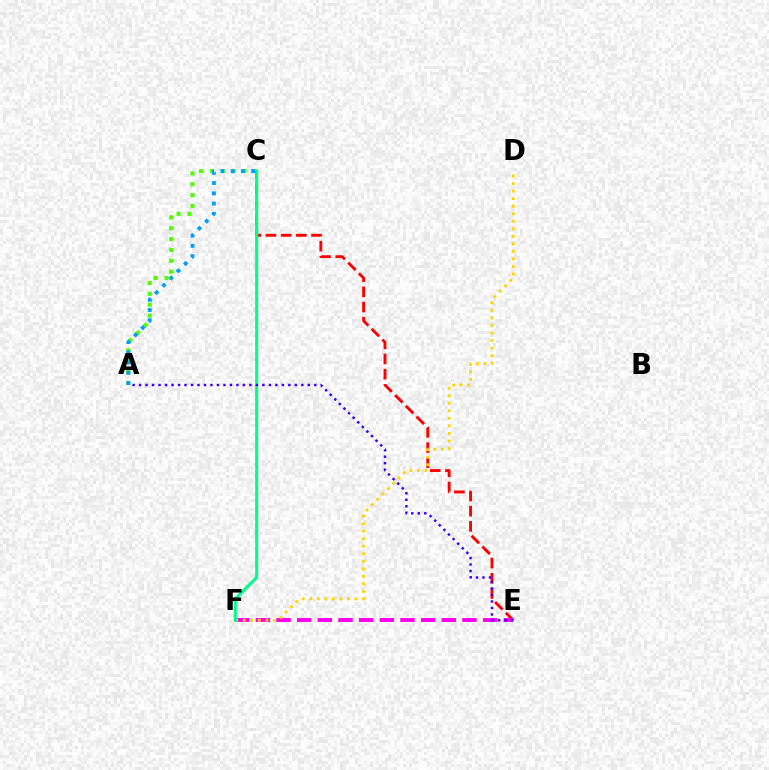{('A', 'C'): [{'color': '#4fff00', 'line_style': 'dotted', 'thickness': 2.96}, {'color': '#009eff', 'line_style': 'dotted', 'thickness': 2.78}], ('C', 'E'): [{'color': '#ff0000', 'line_style': 'dashed', 'thickness': 2.06}], ('E', 'F'): [{'color': '#ff00ed', 'line_style': 'dashed', 'thickness': 2.81}], ('D', 'F'): [{'color': '#ffd500', 'line_style': 'dotted', 'thickness': 2.05}], ('C', 'F'): [{'color': '#00ff86', 'line_style': 'solid', 'thickness': 2.22}], ('A', 'E'): [{'color': '#3700ff', 'line_style': 'dotted', 'thickness': 1.76}]}